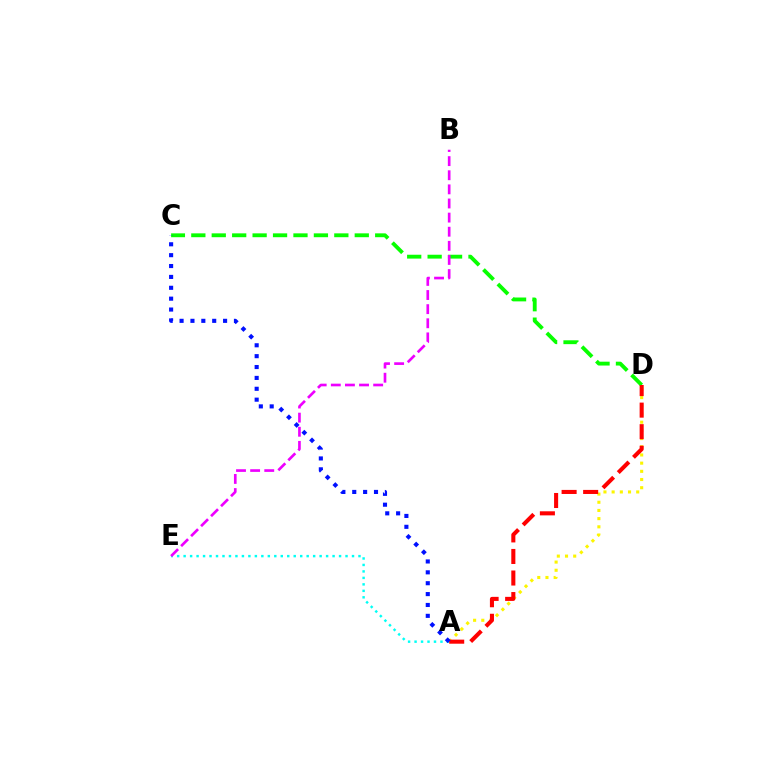{('A', 'D'): [{'color': '#fcf500', 'line_style': 'dotted', 'thickness': 2.22}, {'color': '#ff0000', 'line_style': 'dashed', 'thickness': 2.93}], ('A', 'E'): [{'color': '#00fff6', 'line_style': 'dotted', 'thickness': 1.76}], ('C', 'D'): [{'color': '#08ff00', 'line_style': 'dashed', 'thickness': 2.78}], ('A', 'C'): [{'color': '#0010ff', 'line_style': 'dotted', 'thickness': 2.96}], ('B', 'E'): [{'color': '#ee00ff', 'line_style': 'dashed', 'thickness': 1.92}]}